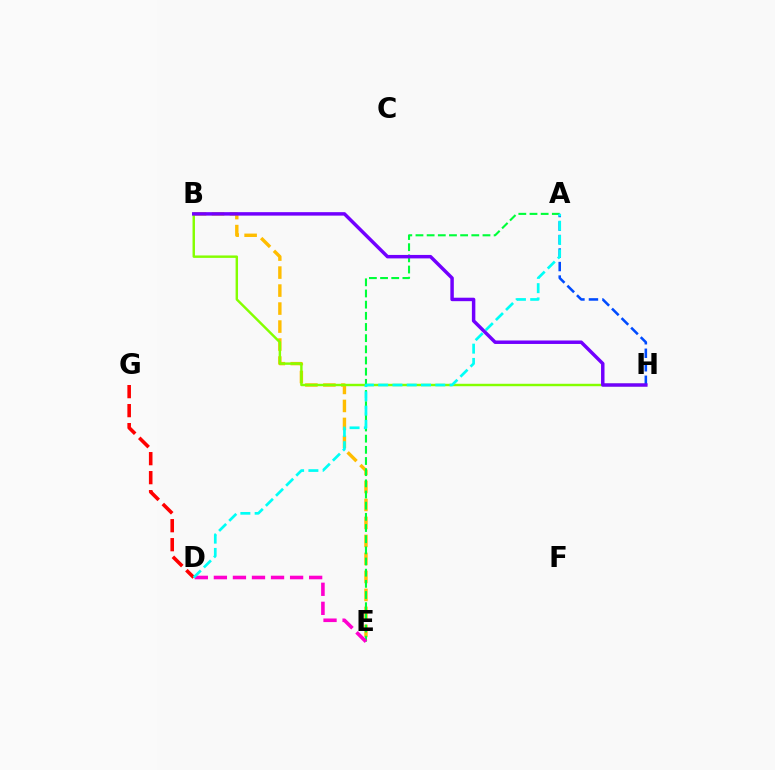{('B', 'E'): [{'color': '#ffbd00', 'line_style': 'dashed', 'thickness': 2.44}], ('A', 'E'): [{'color': '#00ff39', 'line_style': 'dashed', 'thickness': 1.52}], ('B', 'H'): [{'color': '#84ff00', 'line_style': 'solid', 'thickness': 1.75}, {'color': '#7200ff', 'line_style': 'solid', 'thickness': 2.49}], ('A', 'H'): [{'color': '#004bff', 'line_style': 'dashed', 'thickness': 1.84}], ('D', 'E'): [{'color': '#ff00cf', 'line_style': 'dashed', 'thickness': 2.59}], ('D', 'G'): [{'color': '#ff0000', 'line_style': 'dashed', 'thickness': 2.58}], ('A', 'D'): [{'color': '#00fff6', 'line_style': 'dashed', 'thickness': 1.94}]}